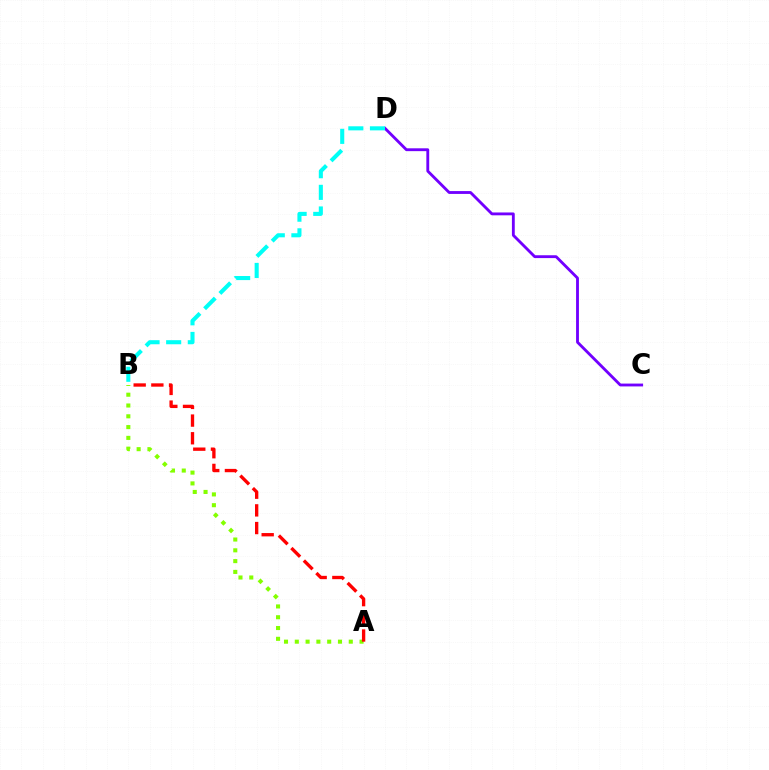{('A', 'B'): [{'color': '#84ff00', 'line_style': 'dotted', 'thickness': 2.93}, {'color': '#ff0000', 'line_style': 'dashed', 'thickness': 2.4}], ('C', 'D'): [{'color': '#7200ff', 'line_style': 'solid', 'thickness': 2.05}], ('B', 'D'): [{'color': '#00fff6', 'line_style': 'dashed', 'thickness': 2.94}]}